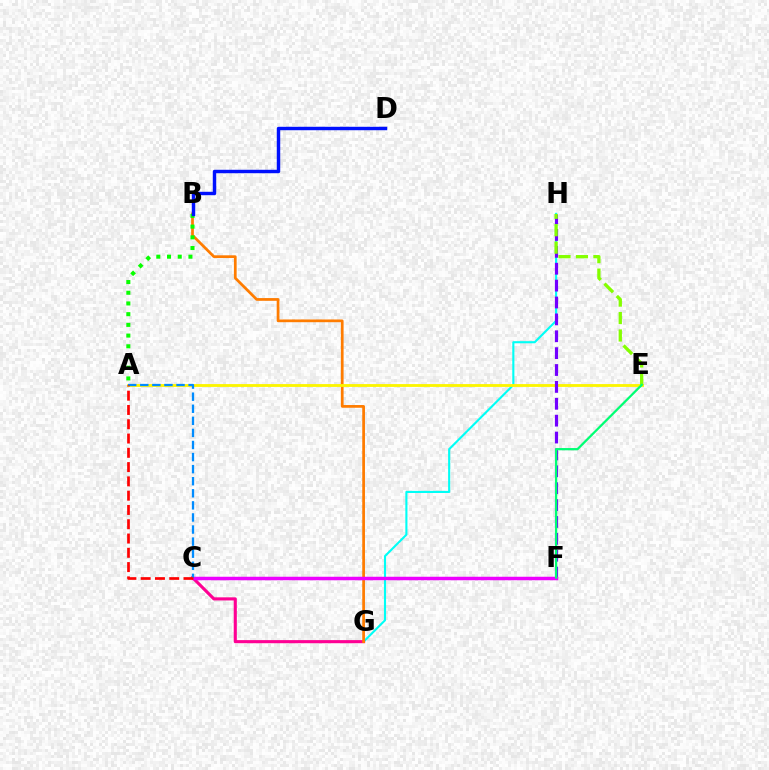{('G', 'H'): [{'color': '#00fff6', 'line_style': 'solid', 'thickness': 1.52}], ('C', 'G'): [{'color': '#ff0094', 'line_style': 'solid', 'thickness': 2.23}], ('B', 'G'): [{'color': '#ff7c00', 'line_style': 'solid', 'thickness': 1.96}], ('A', 'B'): [{'color': '#08ff00', 'line_style': 'dotted', 'thickness': 2.91}], ('A', 'E'): [{'color': '#fcf500', 'line_style': 'solid', 'thickness': 2.04}], ('F', 'H'): [{'color': '#7200ff', 'line_style': 'dashed', 'thickness': 2.29}], ('C', 'F'): [{'color': '#ee00ff', 'line_style': 'solid', 'thickness': 2.52}], ('A', 'C'): [{'color': '#008cff', 'line_style': 'dashed', 'thickness': 1.64}, {'color': '#ff0000', 'line_style': 'dashed', 'thickness': 1.94}], ('E', 'H'): [{'color': '#84ff00', 'line_style': 'dashed', 'thickness': 2.37}], ('B', 'D'): [{'color': '#0010ff', 'line_style': 'solid', 'thickness': 2.47}], ('E', 'F'): [{'color': '#00ff74', 'line_style': 'solid', 'thickness': 1.61}]}